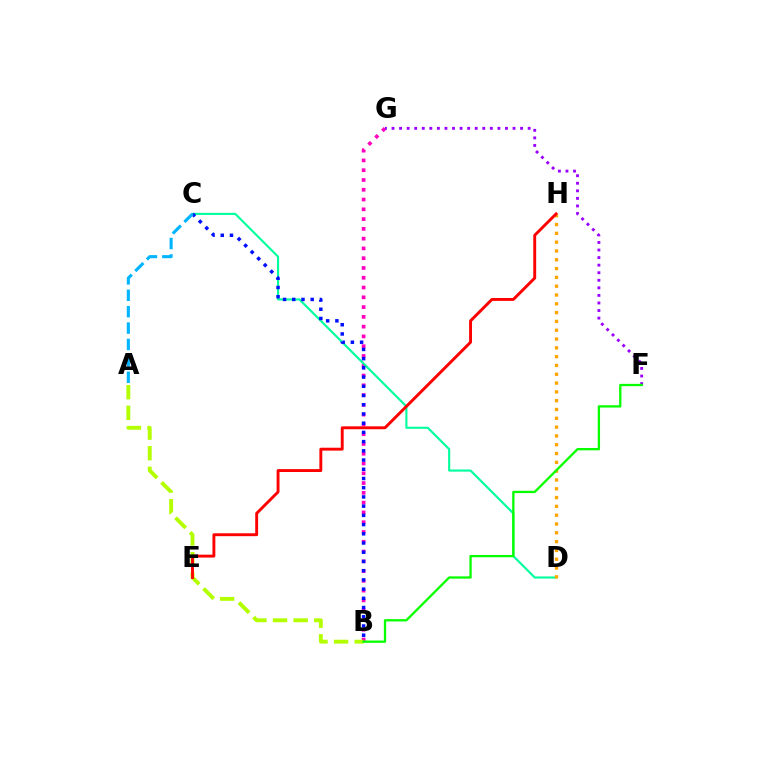{('B', 'G'): [{'color': '#ff00bd', 'line_style': 'dotted', 'thickness': 2.66}], ('C', 'D'): [{'color': '#00ff9d', 'line_style': 'solid', 'thickness': 1.52}], ('D', 'H'): [{'color': '#ffa500', 'line_style': 'dotted', 'thickness': 2.39}], ('A', 'B'): [{'color': '#b3ff00', 'line_style': 'dashed', 'thickness': 2.8}], ('E', 'H'): [{'color': '#ff0000', 'line_style': 'solid', 'thickness': 2.09}], ('F', 'G'): [{'color': '#9b00ff', 'line_style': 'dotted', 'thickness': 2.05}], ('B', 'C'): [{'color': '#0010ff', 'line_style': 'dotted', 'thickness': 2.5}], ('A', 'C'): [{'color': '#00b5ff', 'line_style': 'dashed', 'thickness': 2.23}], ('B', 'F'): [{'color': '#08ff00', 'line_style': 'solid', 'thickness': 1.66}]}